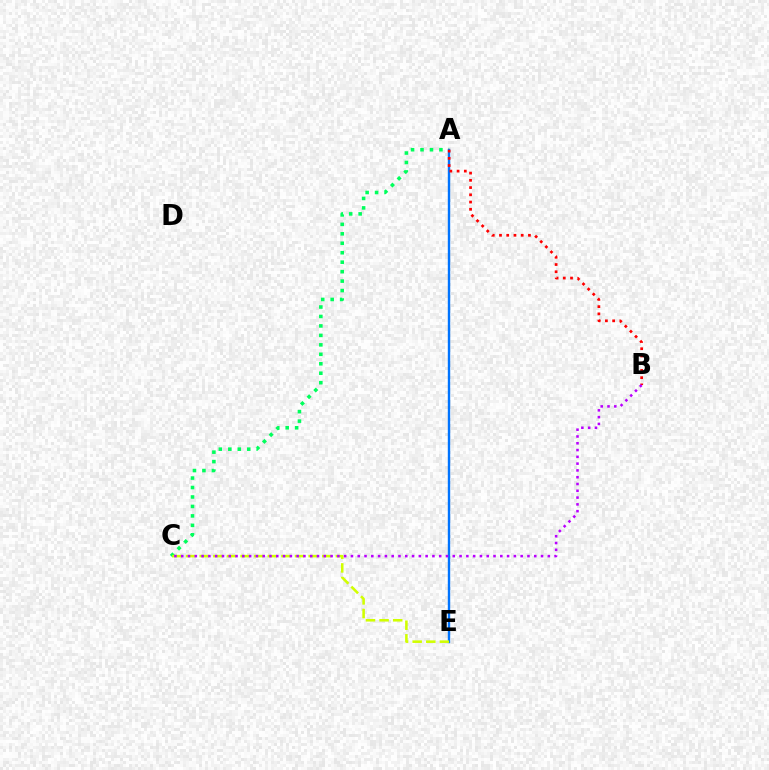{('A', 'C'): [{'color': '#00ff5c', 'line_style': 'dotted', 'thickness': 2.57}], ('A', 'E'): [{'color': '#0074ff', 'line_style': 'solid', 'thickness': 1.73}], ('A', 'B'): [{'color': '#ff0000', 'line_style': 'dotted', 'thickness': 1.97}], ('C', 'E'): [{'color': '#d1ff00', 'line_style': 'dashed', 'thickness': 1.85}], ('B', 'C'): [{'color': '#b900ff', 'line_style': 'dotted', 'thickness': 1.84}]}